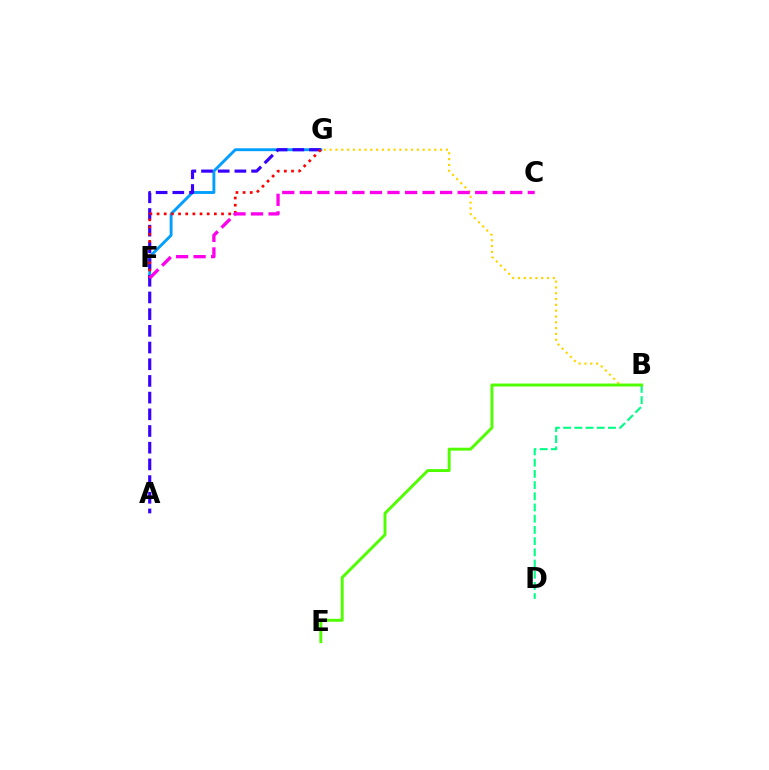{('B', 'G'): [{'color': '#ffd500', 'line_style': 'dotted', 'thickness': 1.58}], ('B', 'D'): [{'color': '#00ff86', 'line_style': 'dashed', 'thickness': 1.52}], ('F', 'G'): [{'color': '#009eff', 'line_style': 'solid', 'thickness': 2.08}, {'color': '#ff0000', 'line_style': 'dotted', 'thickness': 1.95}], ('A', 'G'): [{'color': '#3700ff', 'line_style': 'dashed', 'thickness': 2.27}], ('B', 'E'): [{'color': '#4fff00', 'line_style': 'solid', 'thickness': 2.1}], ('C', 'F'): [{'color': '#ff00ed', 'line_style': 'dashed', 'thickness': 2.38}]}